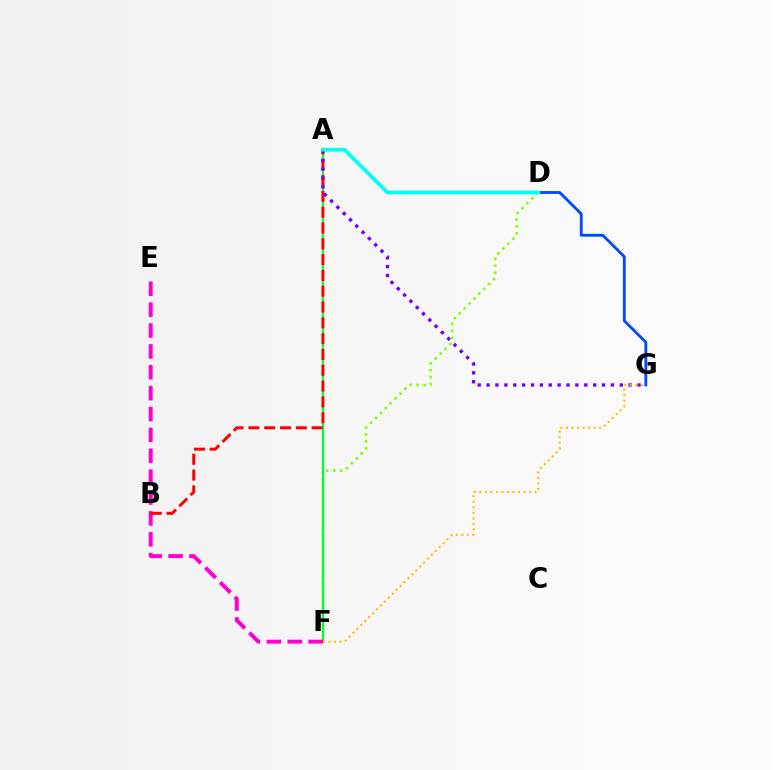{('D', 'F'): [{'color': '#84ff00', 'line_style': 'dotted', 'thickness': 1.88}], ('D', 'G'): [{'color': '#004bff', 'line_style': 'solid', 'thickness': 2.04}], ('A', 'F'): [{'color': '#00ff39', 'line_style': 'solid', 'thickness': 1.59}], ('E', 'F'): [{'color': '#ff00cf', 'line_style': 'dashed', 'thickness': 2.84}], ('A', 'B'): [{'color': '#ff0000', 'line_style': 'dashed', 'thickness': 2.15}], ('A', 'G'): [{'color': '#7200ff', 'line_style': 'dotted', 'thickness': 2.41}], ('F', 'G'): [{'color': '#ffbd00', 'line_style': 'dotted', 'thickness': 1.5}], ('A', 'D'): [{'color': '#00fff6', 'line_style': 'solid', 'thickness': 2.69}]}